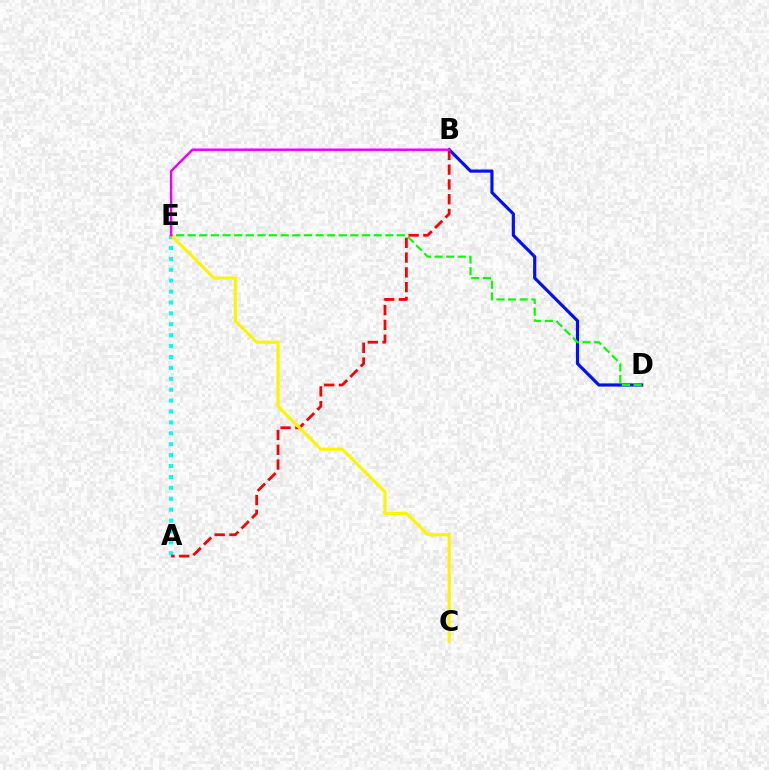{('B', 'D'): [{'color': '#0010ff', 'line_style': 'solid', 'thickness': 2.28}], ('A', 'E'): [{'color': '#00fff6', 'line_style': 'dotted', 'thickness': 2.96}], ('A', 'B'): [{'color': '#ff0000', 'line_style': 'dashed', 'thickness': 2.01}], ('C', 'E'): [{'color': '#fcf500', 'line_style': 'solid', 'thickness': 2.27}], ('D', 'E'): [{'color': '#08ff00', 'line_style': 'dashed', 'thickness': 1.58}], ('B', 'E'): [{'color': '#ee00ff', 'line_style': 'solid', 'thickness': 1.76}]}